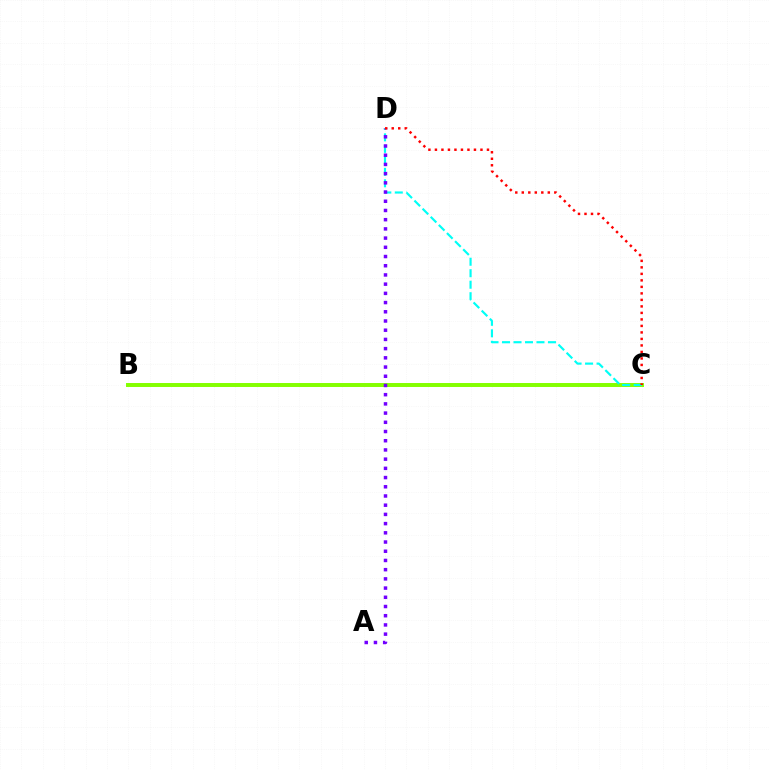{('B', 'C'): [{'color': '#84ff00', 'line_style': 'solid', 'thickness': 2.85}], ('C', 'D'): [{'color': '#00fff6', 'line_style': 'dashed', 'thickness': 1.56}, {'color': '#ff0000', 'line_style': 'dotted', 'thickness': 1.77}], ('A', 'D'): [{'color': '#7200ff', 'line_style': 'dotted', 'thickness': 2.5}]}